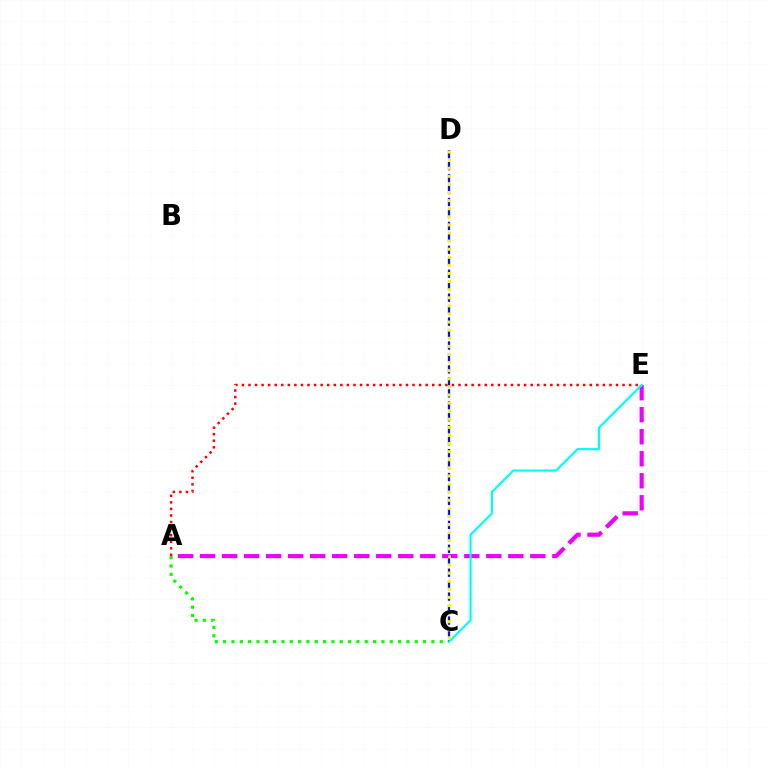{('A', 'C'): [{'color': '#08ff00', 'line_style': 'dotted', 'thickness': 2.26}], ('A', 'E'): [{'color': '#ff0000', 'line_style': 'dotted', 'thickness': 1.78}, {'color': '#ee00ff', 'line_style': 'dashed', 'thickness': 2.99}], ('C', 'D'): [{'color': '#0010ff', 'line_style': 'dashed', 'thickness': 1.62}, {'color': '#fcf500', 'line_style': 'dotted', 'thickness': 2.2}], ('C', 'E'): [{'color': '#00fff6', 'line_style': 'solid', 'thickness': 1.58}]}